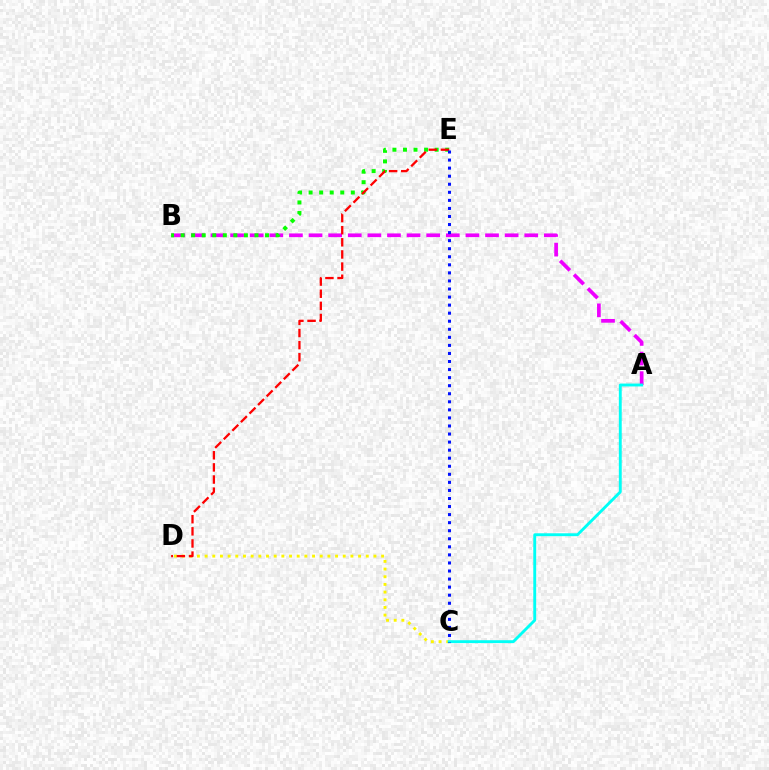{('A', 'B'): [{'color': '#ee00ff', 'line_style': 'dashed', 'thickness': 2.66}], ('C', 'D'): [{'color': '#fcf500', 'line_style': 'dotted', 'thickness': 2.09}], ('B', 'E'): [{'color': '#08ff00', 'line_style': 'dotted', 'thickness': 2.87}], ('A', 'C'): [{'color': '#00fff6', 'line_style': 'solid', 'thickness': 2.08}], ('D', 'E'): [{'color': '#ff0000', 'line_style': 'dashed', 'thickness': 1.65}], ('C', 'E'): [{'color': '#0010ff', 'line_style': 'dotted', 'thickness': 2.19}]}